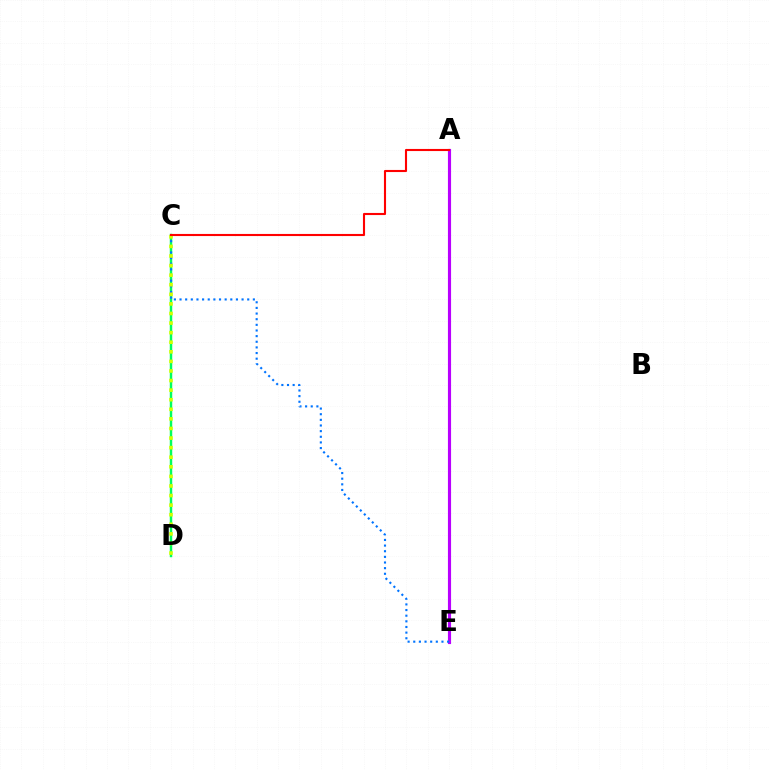{('A', 'E'): [{'color': '#b900ff', 'line_style': 'solid', 'thickness': 2.26}], ('C', 'D'): [{'color': '#00ff5c', 'line_style': 'solid', 'thickness': 1.77}, {'color': '#d1ff00', 'line_style': 'dotted', 'thickness': 2.6}], ('C', 'E'): [{'color': '#0074ff', 'line_style': 'dotted', 'thickness': 1.53}], ('A', 'C'): [{'color': '#ff0000', 'line_style': 'solid', 'thickness': 1.52}]}